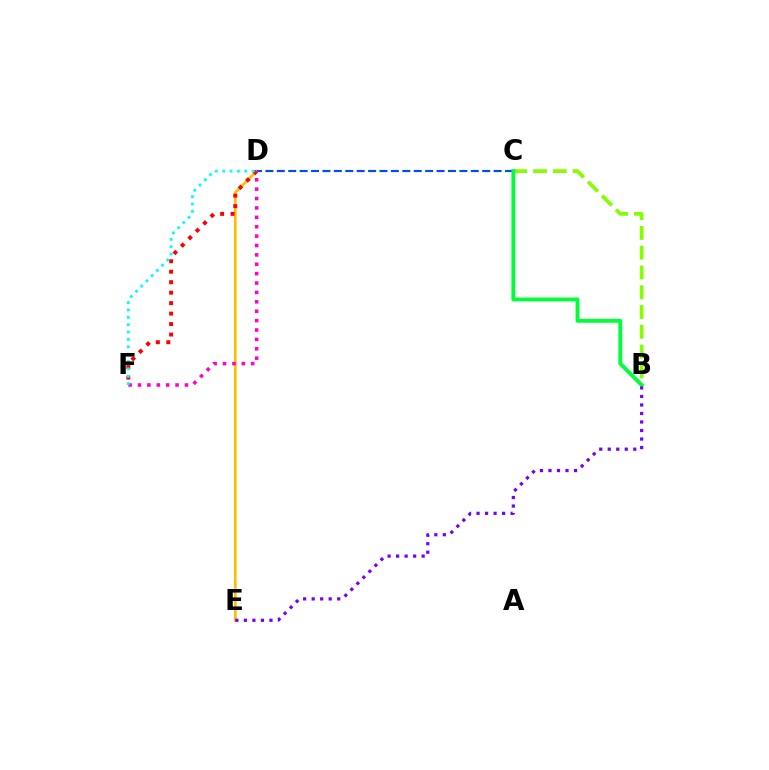{('D', 'E'): [{'color': '#ffbd00', 'line_style': 'solid', 'thickness': 1.93}], ('B', 'C'): [{'color': '#84ff00', 'line_style': 'dashed', 'thickness': 2.69}, {'color': '#00ff39', 'line_style': 'solid', 'thickness': 2.79}], ('D', 'F'): [{'color': '#ff0000', 'line_style': 'dotted', 'thickness': 2.84}, {'color': '#ff00cf', 'line_style': 'dotted', 'thickness': 2.55}, {'color': '#00fff6', 'line_style': 'dotted', 'thickness': 2.0}], ('C', 'D'): [{'color': '#004bff', 'line_style': 'dashed', 'thickness': 1.55}], ('B', 'E'): [{'color': '#7200ff', 'line_style': 'dotted', 'thickness': 2.31}]}